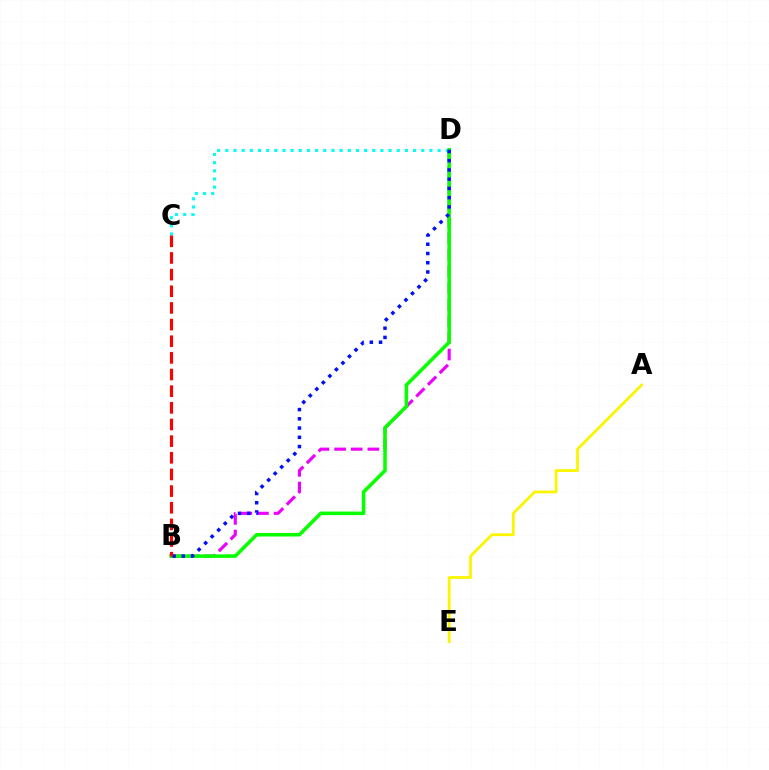{('B', 'D'): [{'color': '#ee00ff', 'line_style': 'dashed', 'thickness': 2.26}, {'color': '#08ff00', 'line_style': 'solid', 'thickness': 2.56}, {'color': '#0010ff', 'line_style': 'dotted', 'thickness': 2.51}], ('C', 'D'): [{'color': '#00fff6', 'line_style': 'dotted', 'thickness': 2.22}], ('A', 'E'): [{'color': '#fcf500', 'line_style': 'solid', 'thickness': 2.0}], ('B', 'C'): [{'color': '#ff0000', 'line_style': 'dashed', 'thickness': 2.26}]}